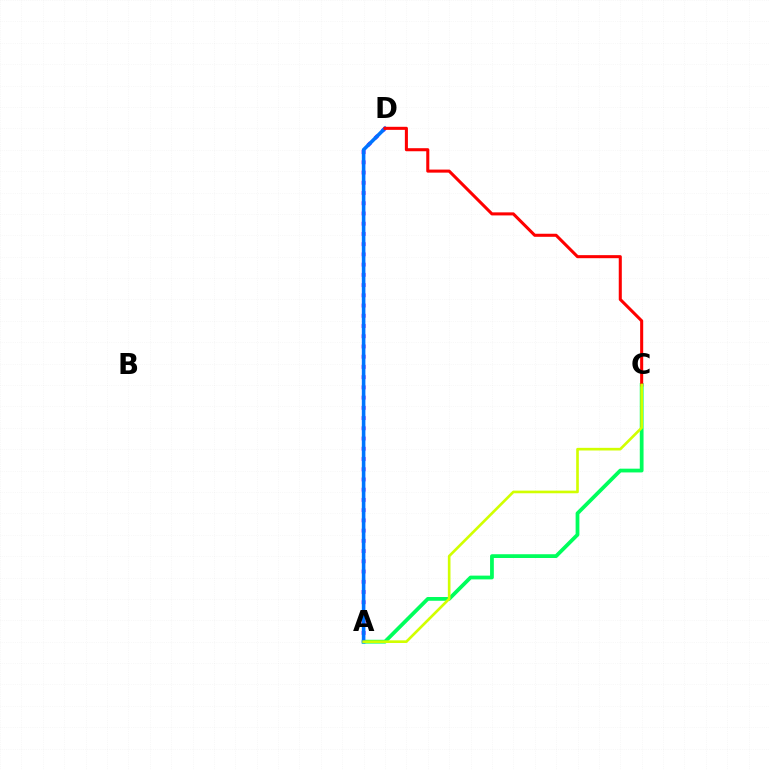{('A', 'D'): [{'color': '#b900ff', 'line_style': 'dotted', 'thickness': 2.78}, {'color': '#0074ff', 'line_style': 'solid', 'thickness': 2.59}], ('A', 'C'): [{'color': '#00ff5c', 'line_style': 'solid', 'thickness': 2.71}, {'color': '#d1ff00', 'line_style': 'solid', 'thickness': 1.9}], ('C', 'D'): [{'color': '#ff0000', 'line_style': 'solid', 'thickness': 2.2}]}